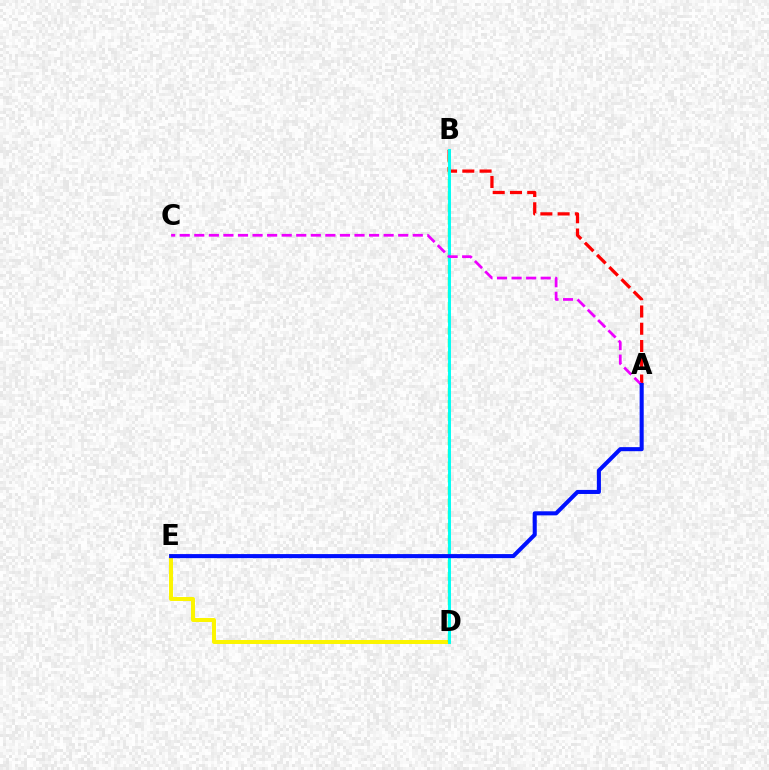{('D', 'E'): [{'color': '#fcf500', 'line_style': 'solid', 'thickness': 2.86}], ('A', 'B'): [{'color': '#ff0000', 'line_style': 'dashed', 'thickness': 2.34}], ('B', 'D'): [{'color': '#08ff00', 'line_style': 'dashed', 'thickness': 1.67}, {'color': '#00fff6', 'line_style': 'solid', 'thickness': 2.11}], ('A', 'C'): [{'color': '#ee00ff', 'line_style': 'dashed', 'thickness': 1.98}], ('A', 'E'): [{'color': '#0010ff', 'line_style': 'solid', 'thickness': 2.93}]}